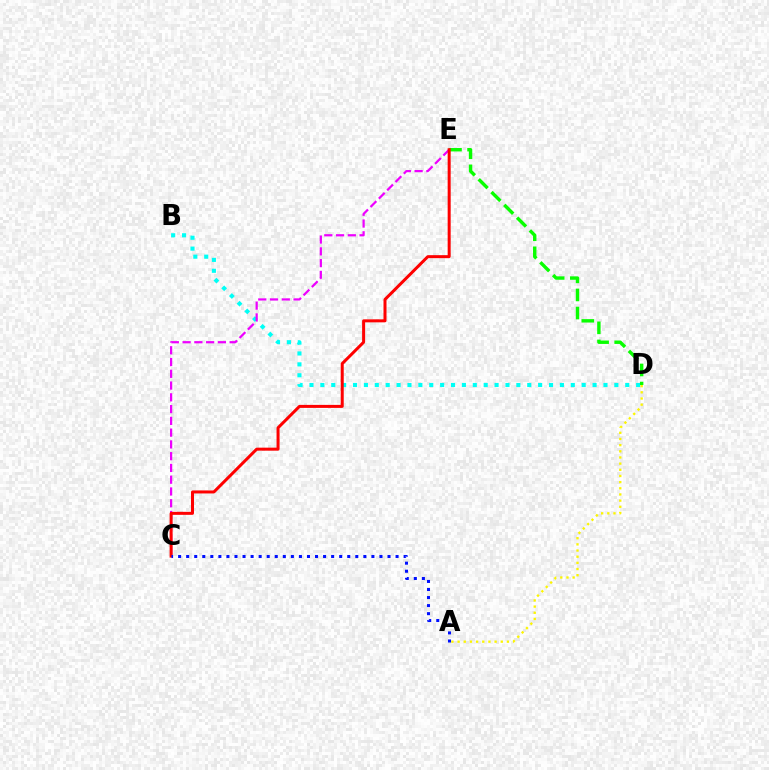{('B', 'D'): [{'color': '#00fff6', 'line_style': 'dotted', 'thickness': 2.96}], ('A', 'D'): [{'color': '#fcf500', 'line_style': 'dotted', 'thickness': 1.68}], ('C', 'E'): [{'color': '#ee00ff', 'line_style': 'dashed', 'thickness': 1.6}, {'color': '#ff0000', 'line_style': 'solid', 'thickness': 2.17}], ('D', 'E'): [{'color': '#08ff00', 'line_style': 'dashed', 'thickness': 2.46}], ('A', 'C'): [{'color': '#0010ff', 'line_style': 'dotted', 'thickness': 2.19}]}